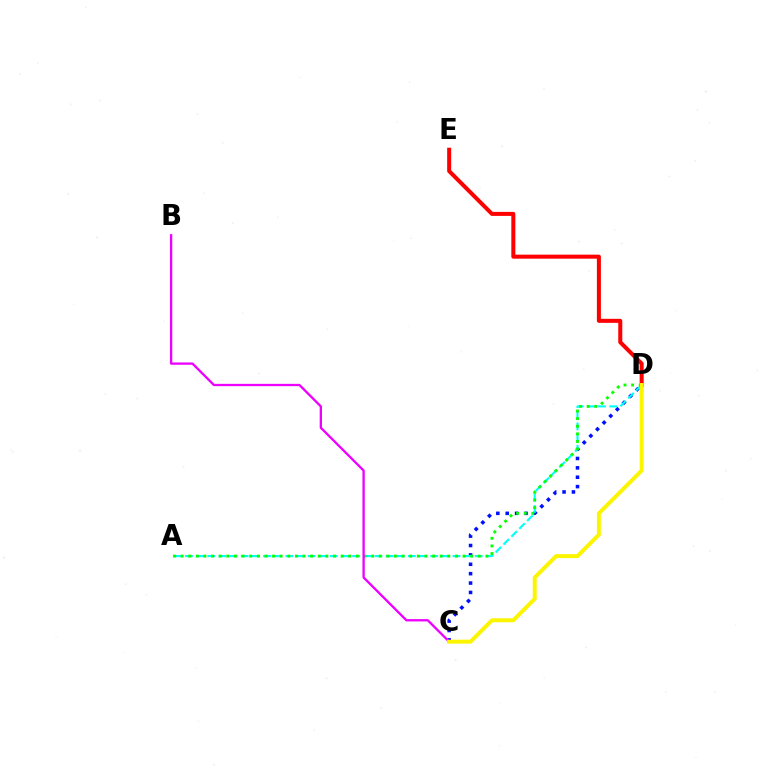{('C', 'D'): [{'color': '#0010ff', 'line_style': 'dotted', 'thickness': 2.55}, {'color': '#fcf500', 'line_style': 'solid', 'thickness': 2.85}], ('A', 'D'): [{'color': '#00fff6', 'line_style': 'dashed', 'thickness': 1.51}, {'color': '#08ff00', 'line_style': 'dotted', 'thickness': 2.07}], ('B', 'C'): [{'color': '#ee00ff', 'line_style': 'solid', 'thickness': 1.66}], ('D', 'E'): [{'color': '#ff0000', 'line_style': 'solid', 'thickness': 2.9}]}